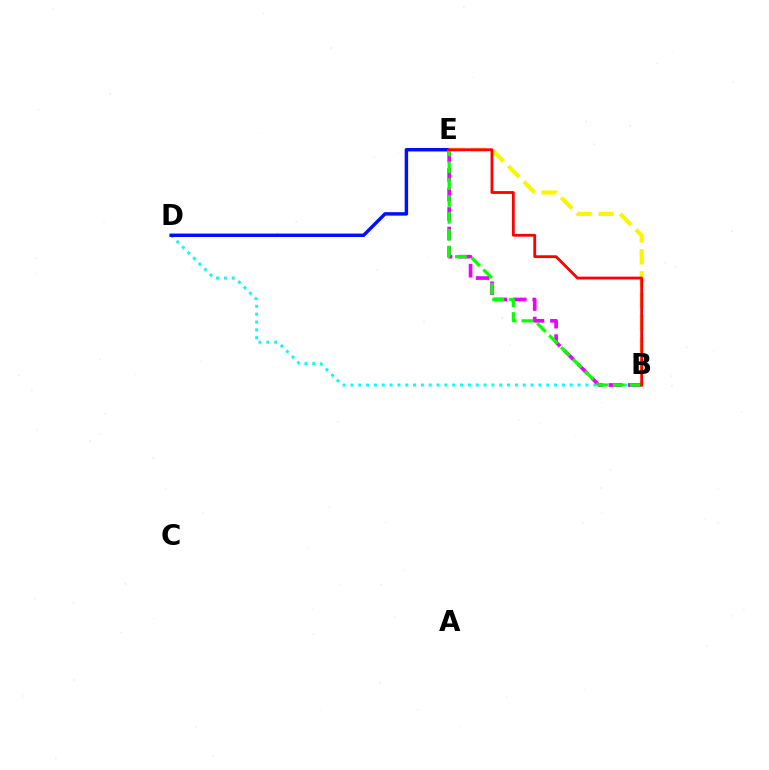{('B', 'D'): [{'color': '#00fff6', 'line_style': 'dotted', 'thickness': 2.13}], ('D', 'E'): [{'color': '#0010ff', 'line_style': 'solid', 'thickness': 2.48}], ('B', 'E'): [{'color': '#fcf500', 'line_style': 'dashed', 'thickness': 2.99}, {'color': '#ee00ff', 'line_style': 'dashed', 'thickness': 2.65}, {'color': '#08ff00', 'line_style': 'dashed', 'thickness': 2.29}, {'color': '#ff0000', 'line_style': 'solid', 'thickness': 2.02}]}